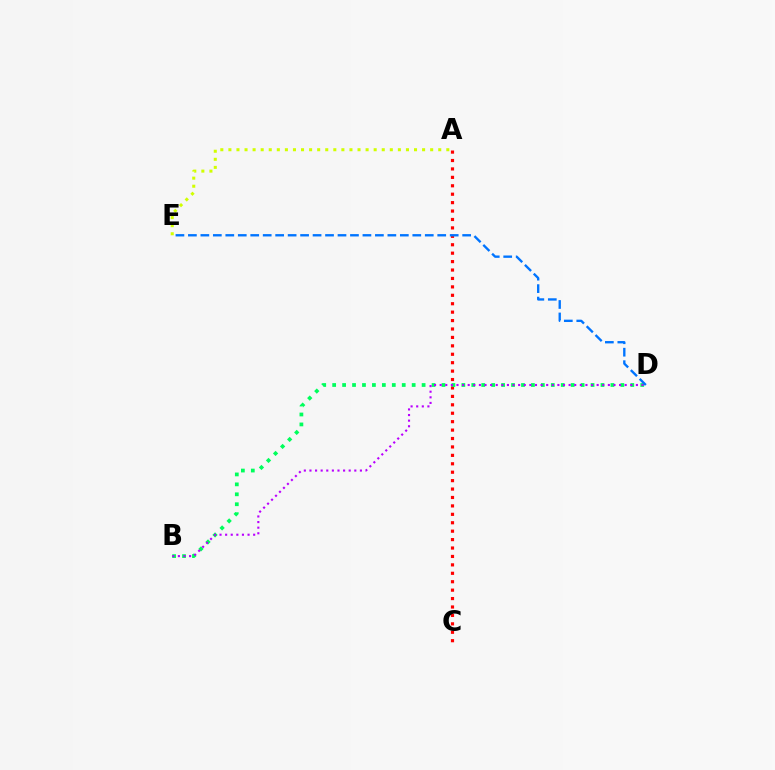{('A', 'C'): [{'color': '#ff0000', 'line_style': 'dotted', 'thickness': 2.29}], ('B', 'D'): [{'color': '#00ff5c', 'line_style': 'dotted', 'thickness': 2.7}, {'color': '#b900ff', 'line_style': 'dotted', 'thickness': 1.52}], ('A', 'E'): [{'color': '#d1ff00', 'line_style': 'dotted', 'thickness': 2.19}], ('D', 'E'): [{'color': '#0074ff', 'line_style': 'dashed', 'thickness': 1.69}]}